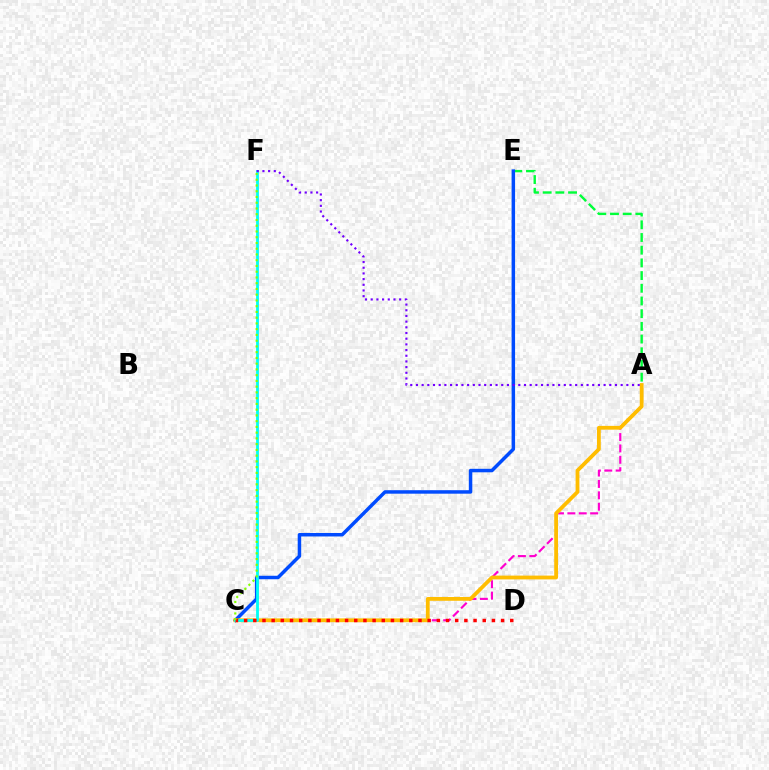{('A', 'E'): [{'color': '#00ff39', 'line_style': 'dashed', 'thickness': 1.72}], ('A', 'C'): [{'color': '#ff00cf', 'line_style': 'dashed', 'thickness': 1.55}, {'color': '#ffbd00', 'line_style': 'solid', 'thickness': 2.73}], ('C', 'E'): [{'color': '#004bff', 'line_style': 'solid', 'thickness': 2.51}], ('C', 'F'): [{'color': '#00fff6', 'line_style': 'solid', 'thickness': 2.02}, {'color': '#84ff00', 'line_style': 'dotted', 'thickness': 1.56}], ('C', 'D'): [{'color': '#ff0000', 'line_style': 'dotted', 'thickness': 2.49}], ('A', 'F'): [{'color': '#7200ff', 'line_style': 'dotted', 'thickness': 1.55}]}